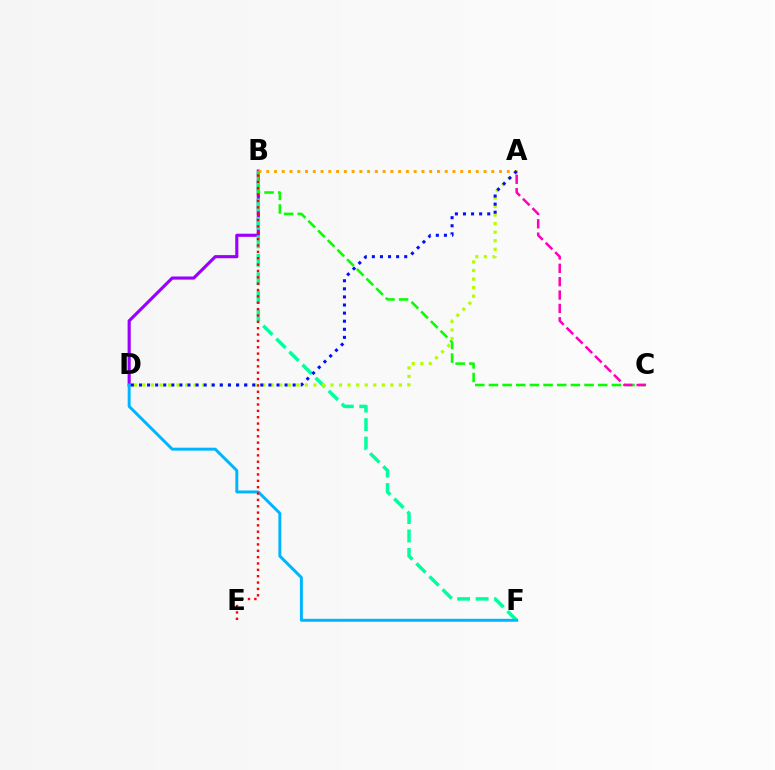{('B', 'D'): [{'color': '#9b00ff', 'line_style': 'solid', 'thickness': 2.25}], ('B', 'F'): [{'color': '#00ff9d', 'line_style': 'dashed', 'thickness': 2.51}], ('A', 'B'): [{'color': '#ffa500', 'line_style': 'dotted', 'thickness': 2.11}], ('B', 'C'): [{'color': '#08ff00', 'line_style': 'dashed', 'thickness': 1.86}], ('D', 'F'): [{'color': '#00b5ff', 'line_style': 'solid', 'thickness': 2.12}], ('B', 'E'): [{'color': '#ff0000', 'line_style': 'dotted', 'thickness': 1.73}], ('A', 'D'): [{'color': '#b3ff00', 'line_style': 'dotted', 'thickness': 2.32}, {'color': '#0010ff', 'line_style': 'dotted', 'thickness': 2.2}], ('A', 'C'): [{'color': '#ff00bd', 'line_style': 'dashed', 'thickness': 1.82}]}